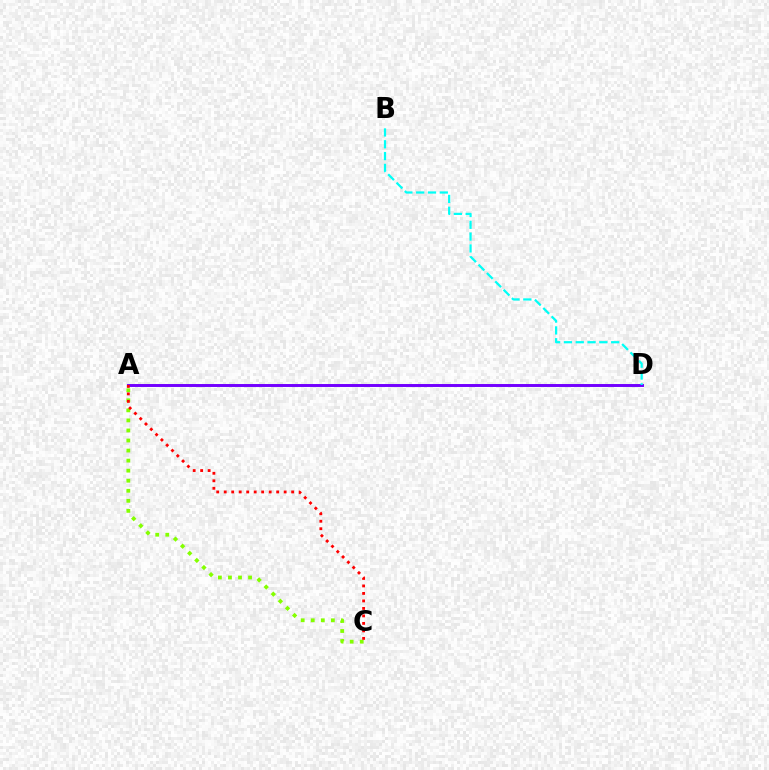{('A', 'D'): [{'color': '#7200ff', 'line_style': 'solid', 'thickness': 2.12}], ('B', 'D'): [{'color': '#00fff6', 'line_style': 'dashed', 'thickness': 1.6}], ('A', 'C'): [{'color': '#84ff00', 'line_style': 'dotted', 'thickness': 2.73}, {'color': '#ff0000', 'line_style': 'dotted', 'thickness': 2.04}]}